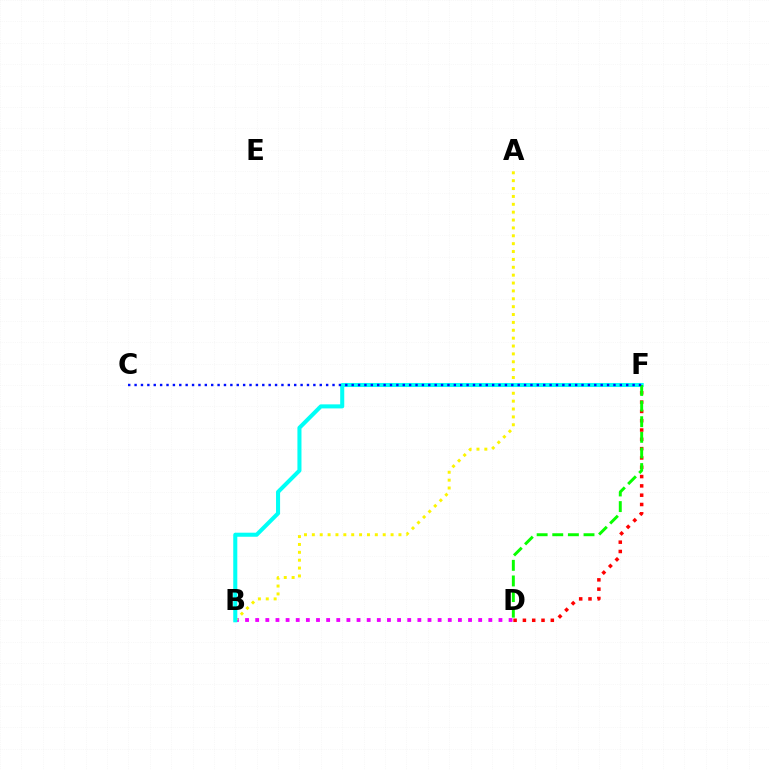{('B', 'D'): [{'color': '#ee00ff', 'line_style': 'dotted', 'thickness': 2.75}], ('A', 'B'): [{'color': '#fcf500', 'line_style': 'dotted', 'thickness': 2.14}], ('D', 'F'): [{'color': '#ff0000', 'line_style': 'dotted', 'thickness': 2.53}, {'color': '#08ff00', 'line_style': 'dashed', 'thickness': 2.12}], ('B', 'F'): [{'color': '#00fff6', 'line_style': 'solid', 'thickness': 2.92}], ('C', 'F'): [{'color': '#0010ff', 'line_style': 'dotted', 'thickness': 1.73}]}